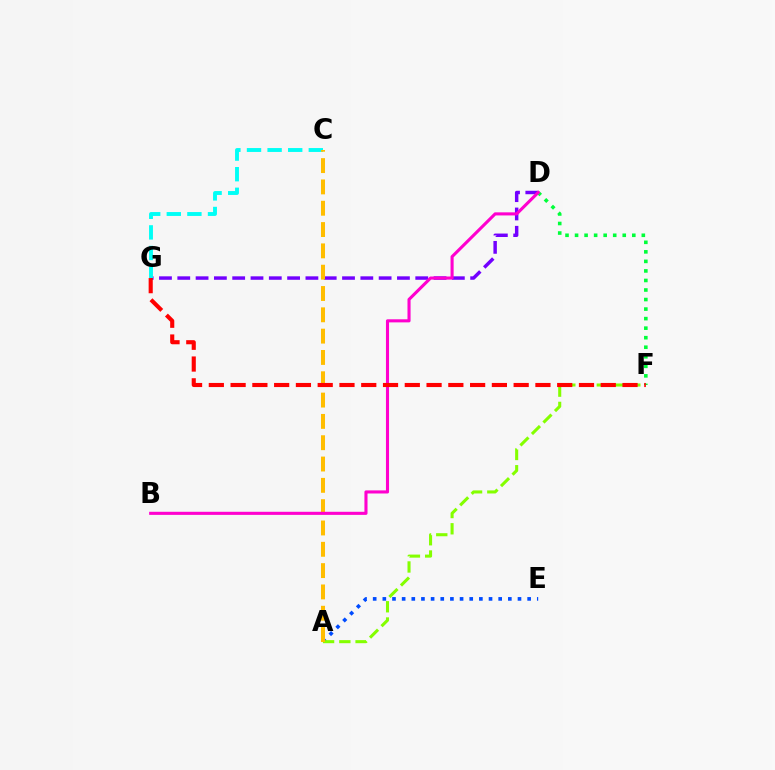{('A', 'E'): [{'color': '#004bff', 'line_style': 'dotted', 'thickness': 2.62}], ('A', 'F'): [{'color': '#84ff00', 'line_style': 'dashed', 'thickness': 2.21}], ('D', 'F'): [{'color': '#00ff39', 'line_style': 'dotted', 'thickness': 2.59}], ('D', 'G'): [{'color': '#7200ff', 'line_style': 'dashed', 'thickness': 2.49}], ('C', 'G'): [{'color': '#00fff6', 'line_style': 'dashed', 'thickness': 2.8}], ('A', 'C'): [{'color': '#ffbd00', 'line_style': 'dashed', 'thickness': 2.9}], ('B', 'D'): [{'color': '#ff00cf', 'line_style': 'solid', 'thickness': 2.22}], ('F', 'G'): [{'color': '#ff0000', 'line_style': 'dashed', 'thickness': 2.96}]}